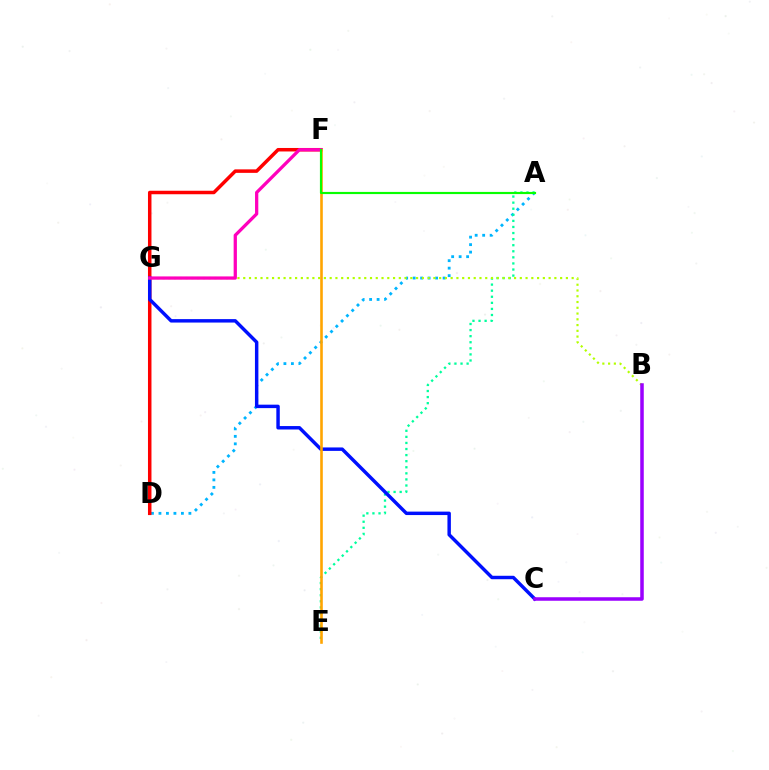{('A', 'D'): [{'color': '#00b5ff', 'line_style': 'dotted', 'thickness': 2.03}], ('A', 'E'): [{'color': '#00ff9d', 'line_style': 'dotted', 'thickness': 1.65}], ('D', 'F'): [{'color': '#ff0000', 'line_style': 'solid', 'thickness': 2.52}], ('C', 'G'): [{'color': '#0010ff', 'line_style': 'solid', 'thickness': 2.48}], ('B', 'G'): [{'color': '#b3ff00', 'line_style': 'dotted', 'thickness': 1.57}], ('F', 'G'): [{'color': '#ff00bd', 'line_style': 'solid', 'thickness': 2.35}], ('E', 'F'): [{'color': '#ffa500', 'line_style': 'solid', 'thickness': 1.88}], ('B', 'C'): [{'color': '#9b00ff', 'line_style': 'solid', 'thickness': 2.54}], ('A', 'F'): [{'color': '#08ff00', 'line_style': 'solid', 'thickness': 1.56}]}